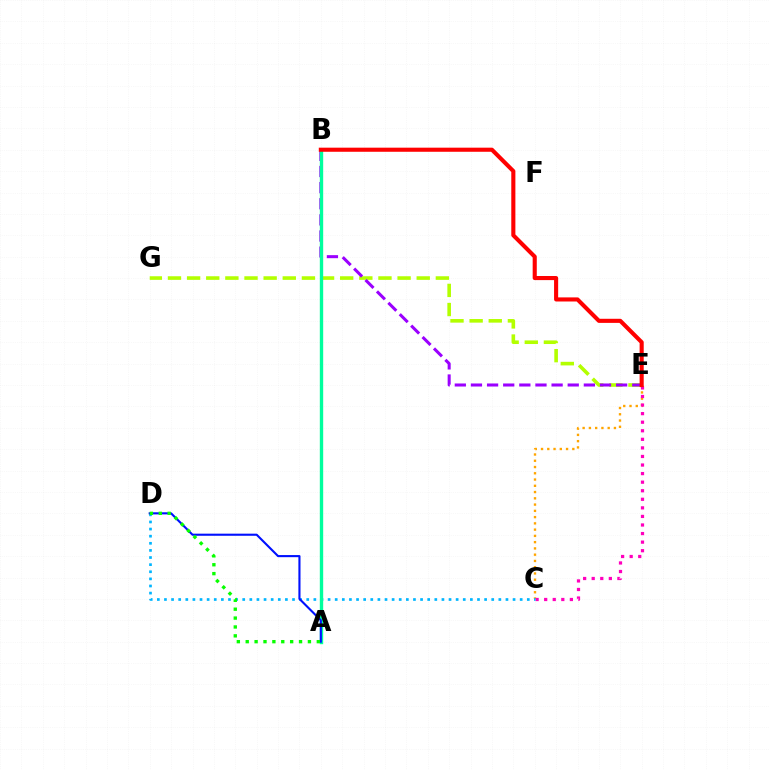{('E', 'G'): [{'color': '#b3ff00', 'line_style': 'dashed', 'thickness': 2.6}], ('C', 'E'): [{'color': '#ffa500', 'line_style': 'dotted', 'thickness': 1.7}, {'color': '#ff00bd', 'line_style': 'dotted', 'thickness': 2.33}], ('B', 'E'): [{'color': '#9b00ff', 'line_style': 'dashed', 'thickness': 2.19}, {'color': '#ff0000', 'line_style': 'solid', 'thickness': 2.95}], ('C', 'D'): [{'color': '#00b5ff', 'line_style': 'dotted', 'thickness': 1.93}], ('A', 'B'): [{'color': '#00ff9d', 'line_style': 'solid', 'thickness': 2.43}], ('A', 'D'): [{'color': '#0010ff', 'line_style': 'solid', 'thickness': 1.52}, {'color': '#08ff00', 'line_style': 'dotted', 'thickness': 2.41}]}